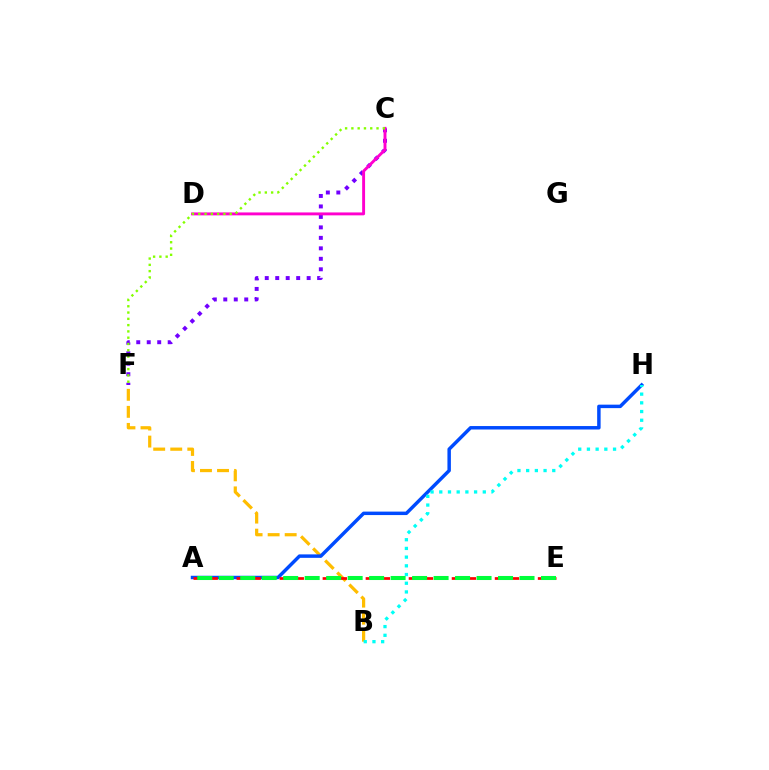{('B', 'F'): [{'color': '#ffbd00', 'line_style': 'dashed', 'thickness': 2.32}], ('C', 'F'): [{'color': '#7200ff', 'line_style': 'dotted', 'thickness': 2.85}, {'color': '#84ff00', 'line_style': 'dotted', 'thickness': 1.71}], ('A', 'H'): [{'color': '#004bff', 'line_style': 'solid', 'thickness': 2.49}], ('B', 'H'): [{'color': '#00fff6', 'line_style': 'dotted', 'thickness': 2.36}], ('A', 'E'): [{'color': '#ff0000', 'line_style': 'dashed', 'thickness': 1.95}, {'color': '#00ff39', 'line_style': 'dashed', 'thickness': 2.92}], ('C', 'D'): [{'color': '#ff00cf', 'line_style': 'solid', 'thickness': 2.1}]}